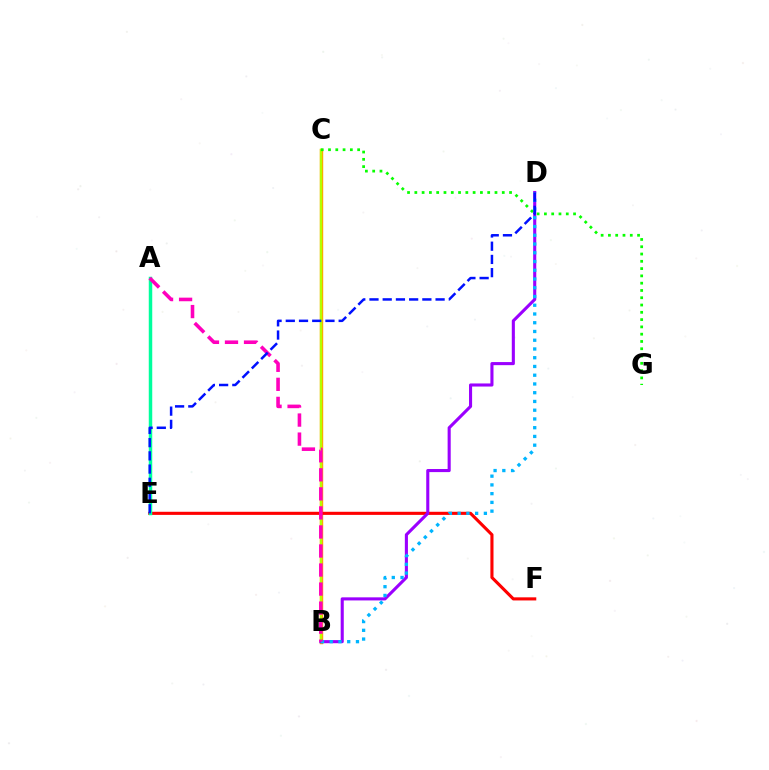{('B', 'C'): [{'color': '#ffa500', 'line_style': 'solid', 'thickness': 2.46}, {'color': '#b3ff00', 'line_style': 'solid', 'thickness': 1.61}], ('E', 'F'): [{'color': '#ff0000', 'line_style': 'solid', 'thickness': 2.24}], ('A', 'E'): [{'color': '#00ff9d', 'line_style': 'solid', 'thickness': 2.5}], ('B', 'D'): [{'color': '#9b00ff', 'line_style': 'solid', 'thickness': 2.22}, {'color': '#00b5ff', 'line_style': 'dotted', 'thickness': 2.38}], ('A', 'B'): [{'color': '#ff00bd', 'line_style': 'dashed', 'thickness': 2.59}], ('C', 'G'): [{'color': '#08ff00', 'line_style': 'dotted', 'thickness': 1.98}], ('D', 'E'): [{'color': '#0010ff', 'line_style': 'dashed', 'thickness': 1.8}]}